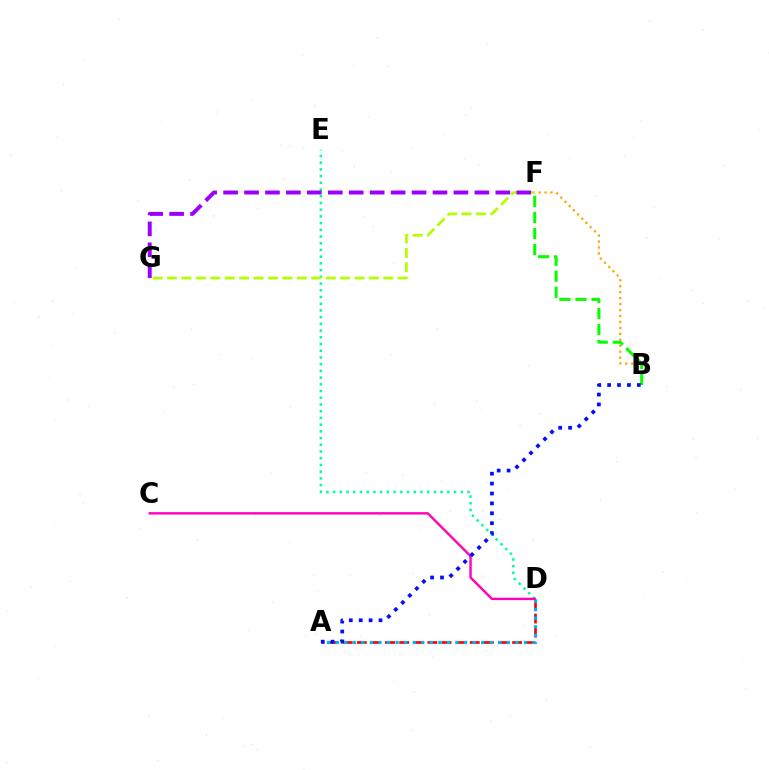{('A', 'D'): [{'color': '#ff0000', 'line_style': 'dashed', 'thickness': 1.92}, {'color': '#00b5ff', 'line_style': 'dotted', 'thickness': 2.33}], ('B', 'F'): [{'color': '#ffa500', 'line_style': 'dotted', 'thickness': 1.62}, {'color': '#08ff00', 'line_style': 'dashed', 'thickness': 2.18}], ('D', 'E'): [{'color': '#00ff9d', 'line_style': 'dotted', 'thickness': 1.83}], ('F', 'G'): [{'color': '#b3ff00', 'line_style': 'dashed', 'thickness': 1.96}, {'color': '#9b00ff', 'line_style': 'dashed', 'thickness': 2.84}], ('C', 'D'): [{'color': '#ff00bd', 'line_style': 'solid', 'thickness': 1.72}], ('A', 'B'): [{'color': '#0010ff', 'line_style': 'dotted', 'thickness': 2.69}]}